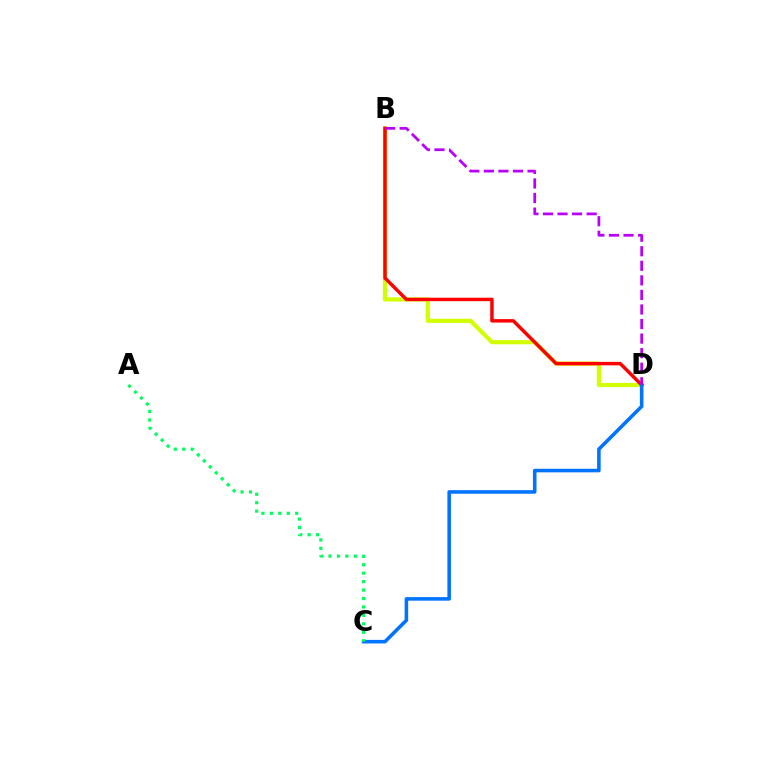{('B', 'D'): [{'color': '#d1ff00', 'line_style': 'solid', 'thickness': 3.0}, {'color': '#ff0000', 'line_style': 'solid', 'thickness': 2.48}, {'color': '#b900ff', 'line_style': 'dashed', 'thickness': 1.98}], ('C', 'D'): [{'color': '#0074ff', 'line_style': 'solid', 'thickness': 2.57}], ('A', 'C'): [{'color': '#00ff5c', 'line_style': 'dotted', 'thickness': 2.3}]}